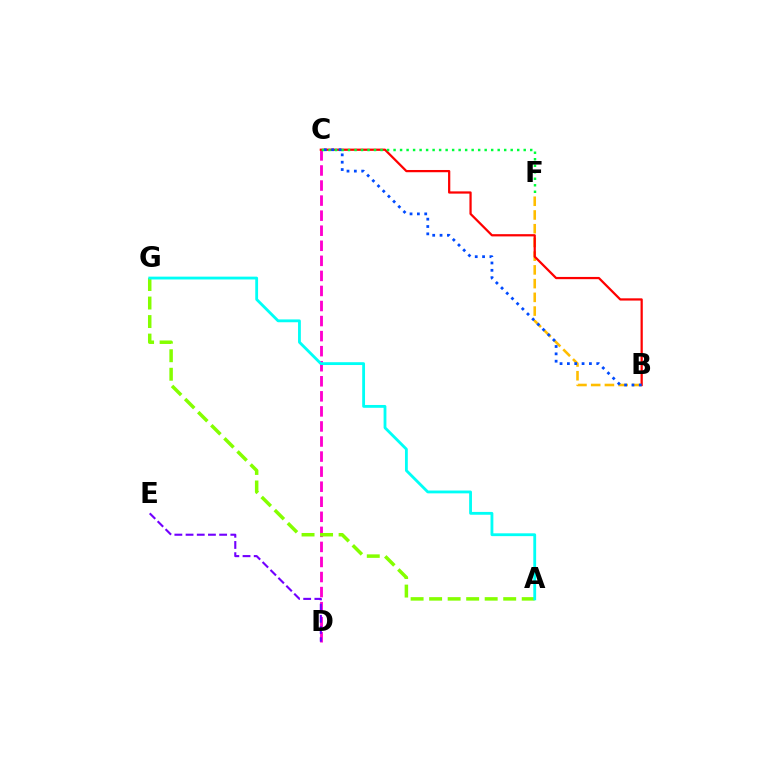{('C', 'D'): [{'color': '#ff00cf', 'line_style': 'dashed', 'thickness': 2.05}], ('A', 'G'): [{'color': '#84ff00', 'line_style': 'dashed', 'thickness': 2.52}, {'color': '#00fff6', 'line_style': 'solid', 'thickness': 2.03}], ('D', 'E'): [{'color': '#7200ff', 'line_style': 'dashed', 'thickness': 1.52}], ('B', 'F'): [{'color': '#ffbd00', 'line_style': 'dashed', 'thickness': 1.87}], ('B', 'C'): [{'color': '#ff0000', 'line_style': 'solid', 'thickness': 1.61}, {'color': '#004bff', 'line_style': 'dotted', 'thickness': 1.99}], ('C', 'F'): [{'color': '#00ff39', 'line_style': 'dotted', 'thickness': 1.77}]}